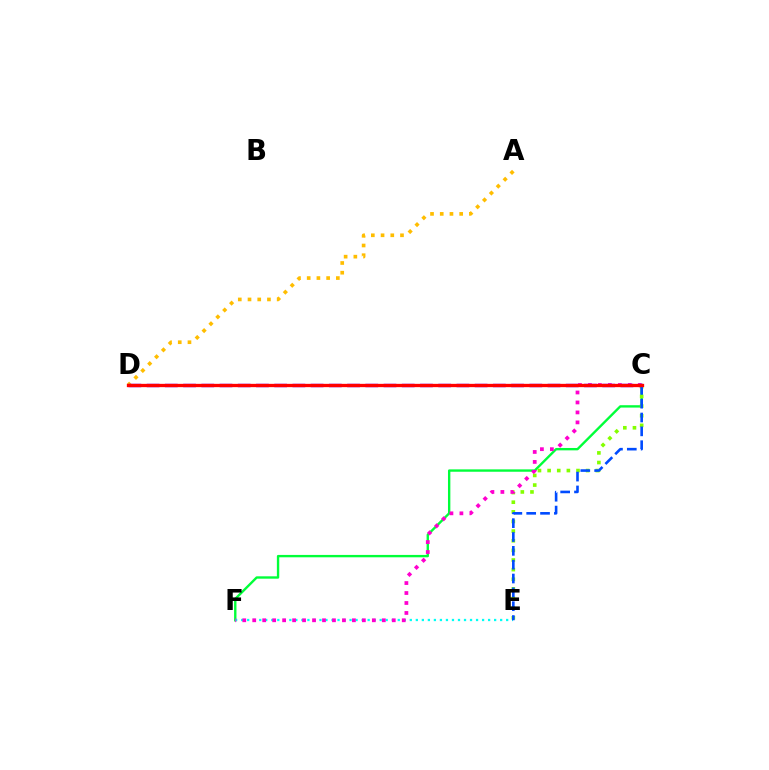{('C', 'F'): [{'color': '#00ff39', 'line_style': 'solid', 'thickness': 1.71}, {'color': '#ff00cf', 'line_style': 'dotted', 'thickness': 2.71}], ('E', 'F'): [{'color': '#00fff6', 'line_style': 'dotted', 'thickness': 1.64}], ('C', 'E'): [{'color': '#84ff00', 'line_style': 'dotted', 'thickness': 2.62}, {'color': '#004bff', 'line_style': 'dashed', 'thickness': 1.88}], ('A', 'D'): [{'color': '#ffbd00', 'line_style': 'dotted', 'thickness': 2.64}], ('C', 'D'): [{'color': '#7200ff', 'line_style': 'dashed', 'thickness': 2.48}, {'color': '#ff0000', 'line_style': 'solid', 'thickness': 2.38}]}